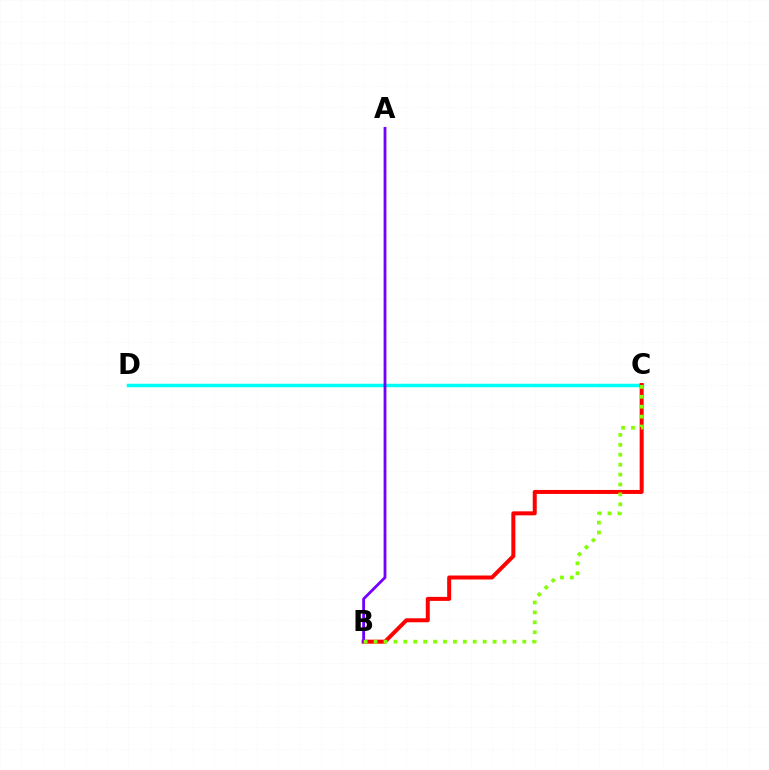{('C', 'D'): [{'color': '#00fff6', 'line_style': 'solid', 'thickness': 2.52}], ('B', 'C'): [{'color': '#ff0000', 'line_style': 'solid', 'thickness': 2.88}, {'color': '#84ff00', 'line_style': 'dotted', 'thickness': 2.69}], ('A', 'B'): [{'color': '#7200ff', 'line_style': 'solid', 'thickness': 2.01}]}